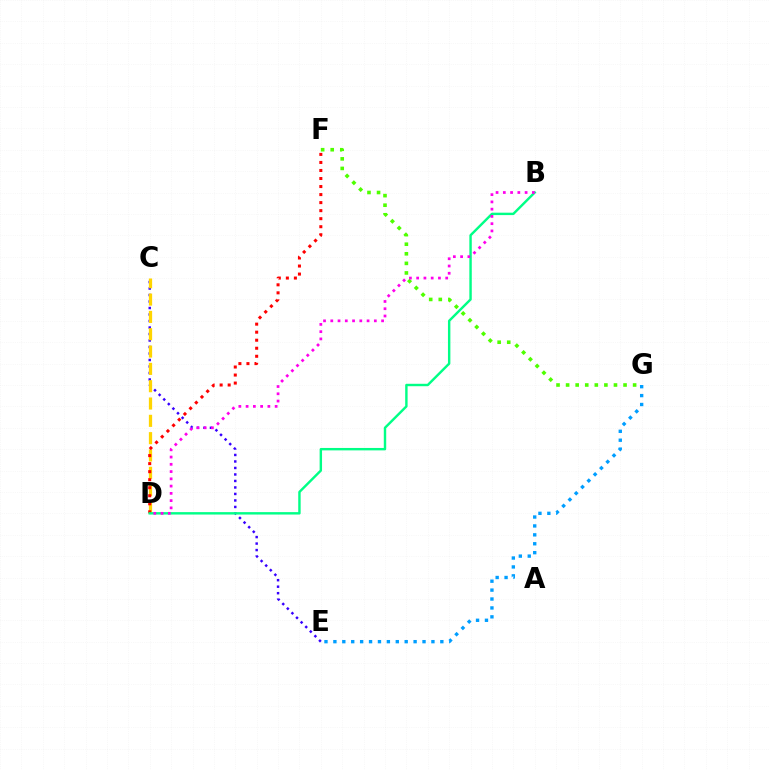{('E', 'G'): [{'color': '#009eff', 'line_style': 'dotted', 'thickness': 2.42}], ('F', 'G'): [{'color': '#4fff00', 'line_style': 'dotted', 'thickness': 2.6}], ('C', 'E'): [{'color': '#3700ff', 'line_style': 'dotted', 'thickness': 1.77}], ('C', 'D'): [{'color': '#ffd500', 'line_style': 'dashed', 'thickness': 2.35}], ('D', 'F'): [{'color': '#ff0000', 'line_style': 'dotted', 'thickness': 2.18}], ('B', 'D'): [{'color': '#00ff86', 'line_style': 'solid', 'thickness': 1.74}, {'color': '#ff00ed', 'line_style': 'dotted', 'thickness': 1.97}]}